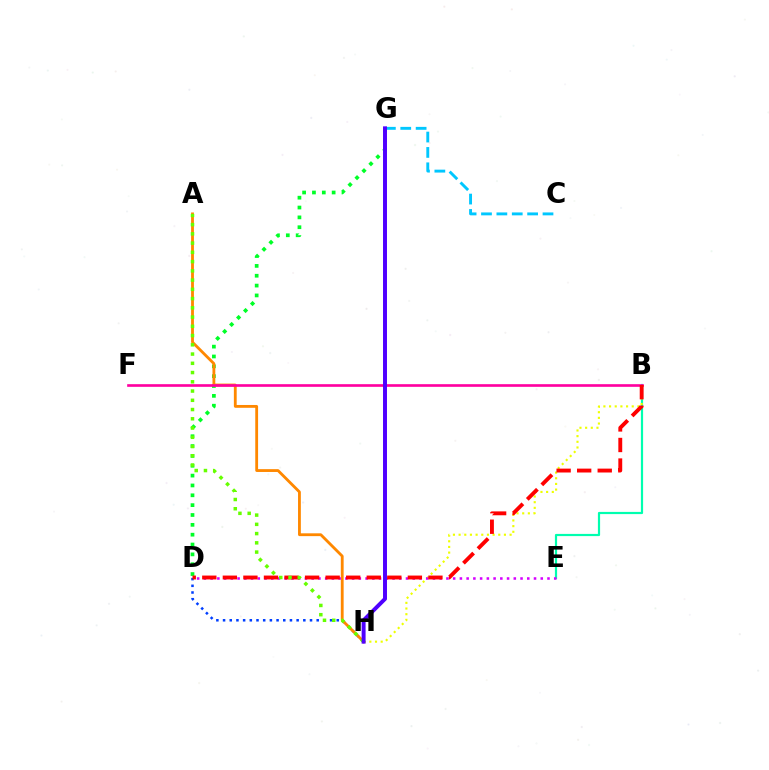{('C', 'G'): [{'color': '#00c7ff', 'line_style': 'dashed', 'thickness': 2.09}], ('B', 'E'): [{'color': '#00ffaf', 'line_style': 'solid', 'thickness': 1.58}], ('D', 'G'): [{'color': '#00ff27', 'line_style': 'dotted', 'thickness': 2.68}], ('D', 'H'): [{'color': '#003fff', 'line_style': 'dotted', 'thickness': 1.82}], ('B', 'H'): [{'color': '#eeff00', 'line_style': 'dotted', 'thickness': 1.54}], ('A', 'H'): [{'color': '#ff8800', 'line_style': 'solid', 'thickness': 2.03}, {'color': '#66ff00', 'line_style': 'dotted', 'thickness': 2.51}], ('B', 'F'): [{'color': '#ff00a0', 'line_style': 'solid', 'thickness': 1.91}], ('D', 'E'): [{'color': '#d600ff', 'line_style': 'dotted', 'thickness': 1.83}], ('B', 'D'): [{'color': '#ff0000', 'line_style': 'dashed', 'thickness': 2.79}], ('G', 'H'): [{'color': '#4f00ff', 'line_style': 'solid', 'thickness': 2.85}]}